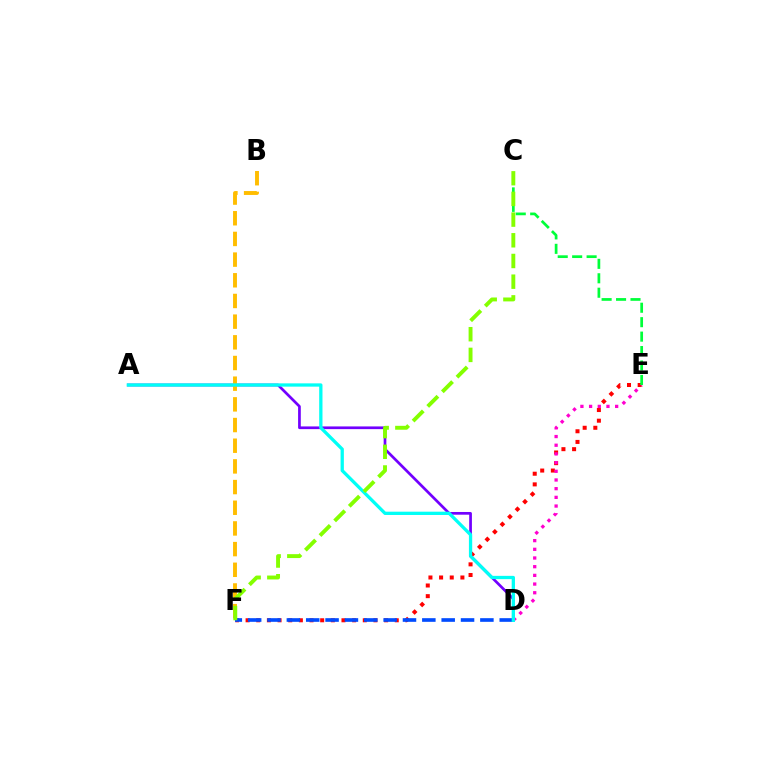{('E', 'F'): [{'color': '#ff0000', 'line_style': 'dotted', 'thickness': 2.89}], ('D', 'E'): [{'color': '#ff00cf', 'line_style': 'dotted', 'thickness': 2.36}], ('A', 'D'): [{'color': '#7200ff', 'line_style': 'solid', 'thickness': 1.95}, {'color': '#00fff6', 'line_style': 'solid', 'thickness': 2.37}], ('B', 'F'): [{'color': '#ffbd00', 'line_style': 'dashed', 'thickness': 2.81}], ('D', 'F'): [{'color': '#004bff', 'line_style': 'dashed', 'thickness': 2.63}], ('C', 'E'): [{'color': '#00ff39', 'line_style': 'dashed', 'thickness': 1.96}], ('C', 'F'): [{'color': '#84ff00', 'line_style': 'dashed', 'thickness': 2.81}]}